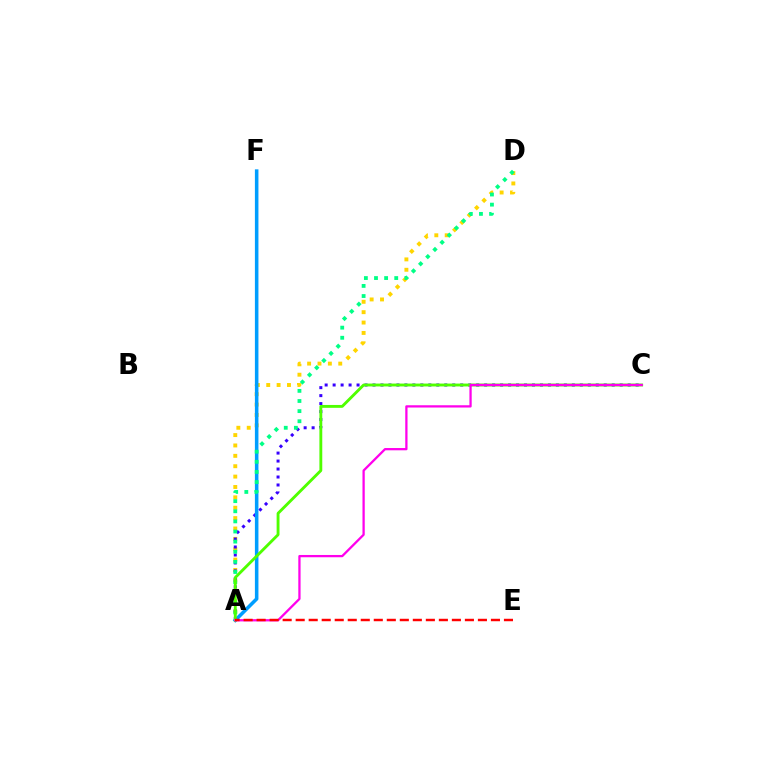{('A', 'D'): [{'color': '#ffd500', 'line_style': 'dotted', 'thickness': 2.82}, {'color': '#00ff86', 'line_style': 'dotted', 'thickness': 2.75}], ('A', 'C'): [{'color': '#3700ff', 'line_style': 'dotted', 'thickness': 2.17}, {'color': '#4fff00', 'line_style': 'solid', 'thickness': 2.06}, {'color': '#ff00ed', 'line_style': 'solid', 'thickness': 1.64}], ('A', 'F'): [{'color': '#009eff', 'line_style': 'solid', 'thickness': 2.55}], ('A', 'E'): [{'color': '#ff0000', 'line_style': 'dashed', 'thickness': 1.77}]}